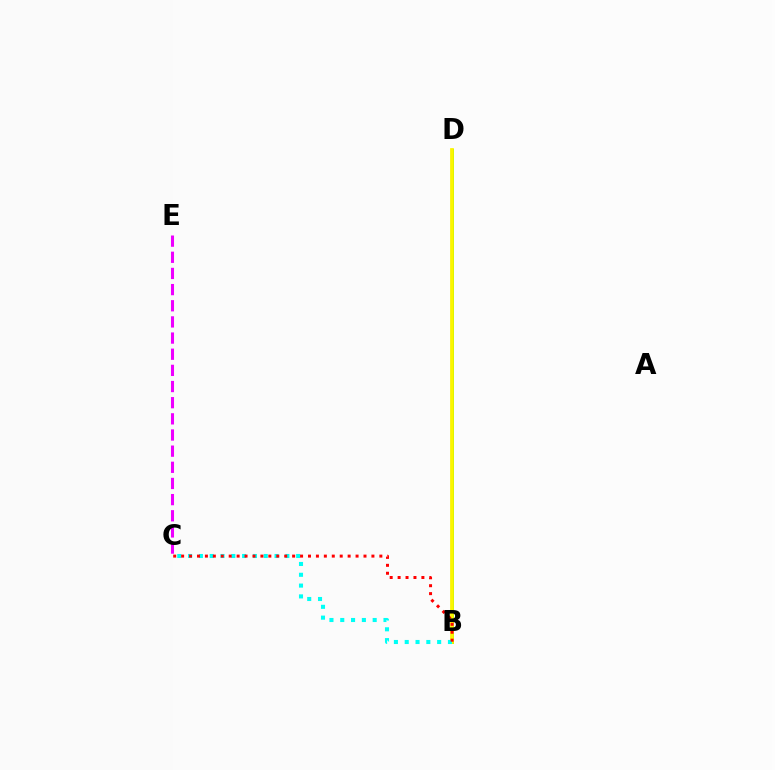{('B', 'D'): [{'color': '#08ff00', 'line_style': 'solid', 'thickness': 2.11}, {'color': '#0010ff', 'line_style': 'solid', 'thickness': 1.5}, {'color': '#fcf500', 'line_style': 'solid', 'thickness': 2.71}], ('B', 'C'): [{'color': '#00fff6', 'line_style': 'dotted', 'thickness': 2.94}, {'color': '#ff0000', 'line_style': 'dotted', 'thickness': 2.15}], ('C', 'E'): [{'color': '#ee00ff', 'line_style': 'dashed', 'thickness': 2.19}]}